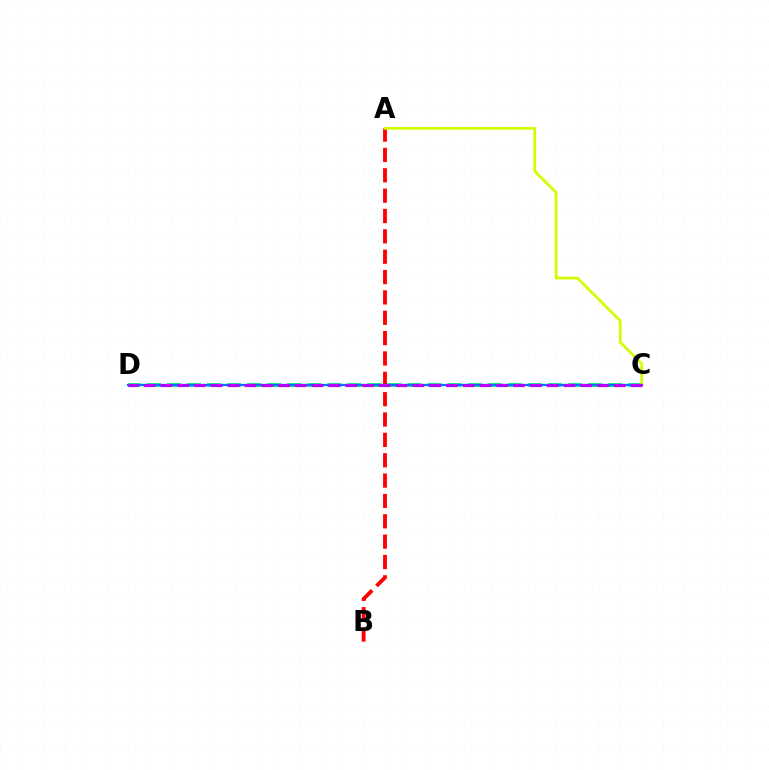{('C', 'D'): [{'color': '#00ff5c', 'line_style': 'dashed', 'thickness': 2.72}, {'color': '#0074ff', 'line_style': 'solid', 'thickness': 1.6}, {'color': '#b900ff', 'line_style': 'dashed', 'thickness': 2.28}], ('A', 'B'): [{'color': '#ff0000', 'line_style': 'dashed', 'thickness': 2.76}], ('A', 'C'): [{'color': '#d1ff00', 'line_style': 'solid', 'thickness': 1.99}]}